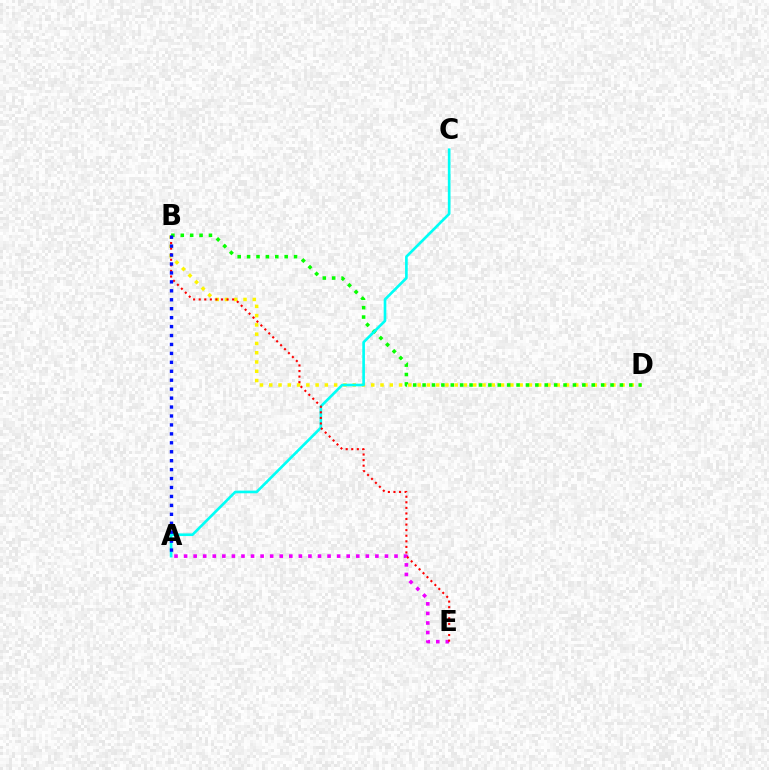{('B', 'D'): [{'color': '#fcf500', 'line_style': 'dotted', 'thickness': 2.52}, {'color': '#08ff00', 'line_style': 'dotted', 'thickness': 2.55}], ('A', 'E'): [{'color': '#ee00ff', 'line_style': 'dotted', 'thickness': 2.6}], ('A', 'C'): [{'color': '#00fff6', 'line_style': 'solid', 'thickness': 1.91}], ('B', 'E'): [{'color': '#ff0000', 'line_style': 'dotted', 'thickness': 1.51}], ('A', 'B'): [{'color': '#0010ff', 'line_style': 'dotted', 'thickness': 2.43}]}